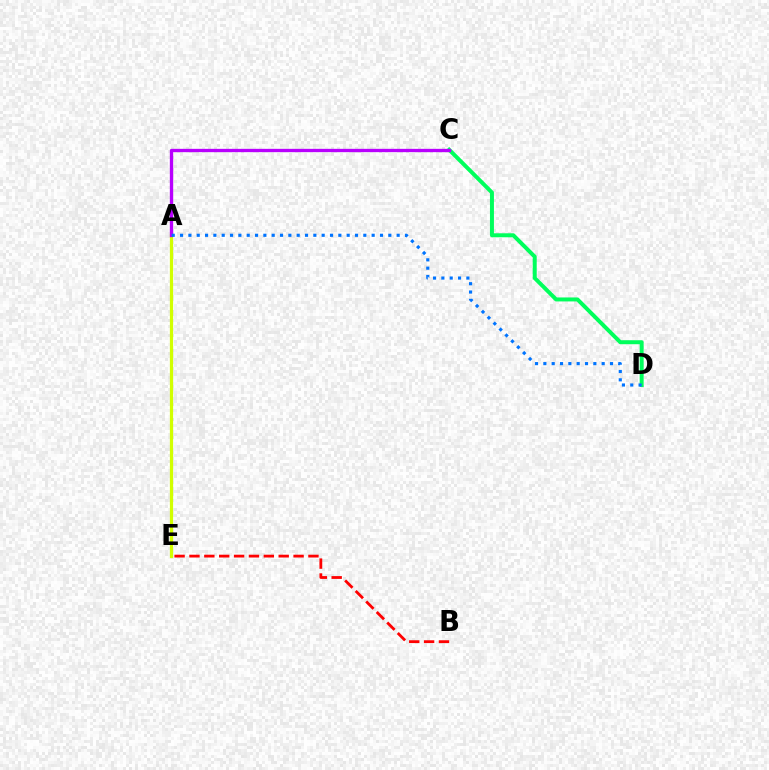{('A', 'E'): [{'color': '#d1ff00', 'line_style': 'solid', 'thickness': 2.33}], ('C', 'D'): [{'color': '#00ff5c', 'line_style': 'solid', 'thickness': 2.87}], ('B', 'E'): [{'color': '#ff0000', 'line_style': 'dashed', 'thickness': 2.02}], ('A', 'C'): [{'color': '#b900ff', 'line_style': 'solid', 'thickness': 2.39}], ('A', 'D'): [{'color': '#0074ff', 'line_style': 'dotted', 'thickness': 2.26}]}